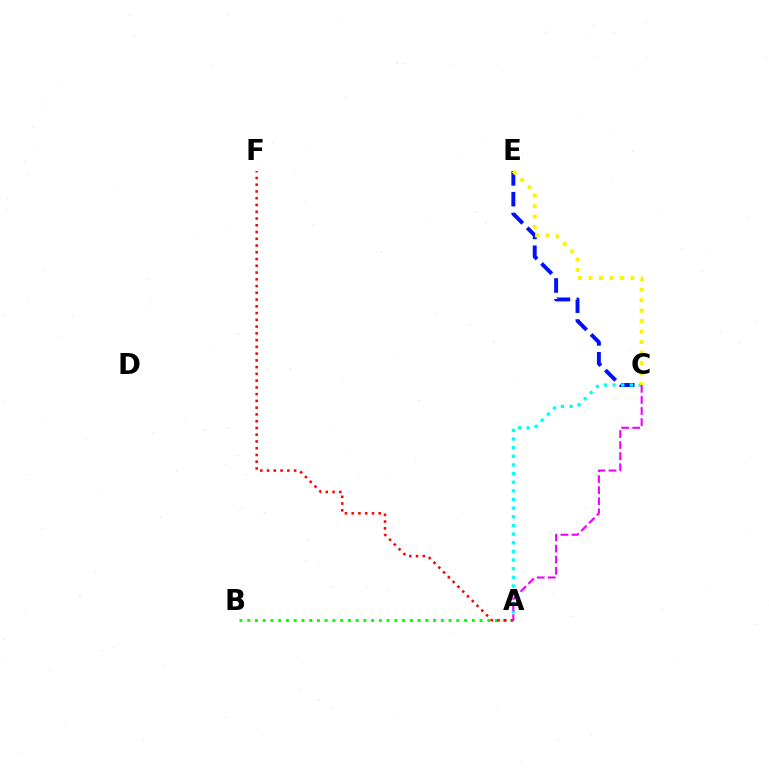{('C', 'E'): [{'color': '#0010ff', 'line_style': 'dashed', 'thickness': 2.83}, {'color': '#fcf500', 'line_style': 'dotted', 'thickness': 2.84}], ('A', 'C'): [{'color': '#00fff6', 'line_style': 'dotted', 'thickness': 2.35}, {'color': '#ee00ff', 'line_style': 'dashed', 'thickness': 1.51}], ('A', 'B'): [{'color': '#08ff00', 'line_style': 'dotted', 'thickness': 2.1}], ('A', 'F'): [{'color': '#ff0000', 'line_style': 'dotted', 'thickness': 1.84}]}